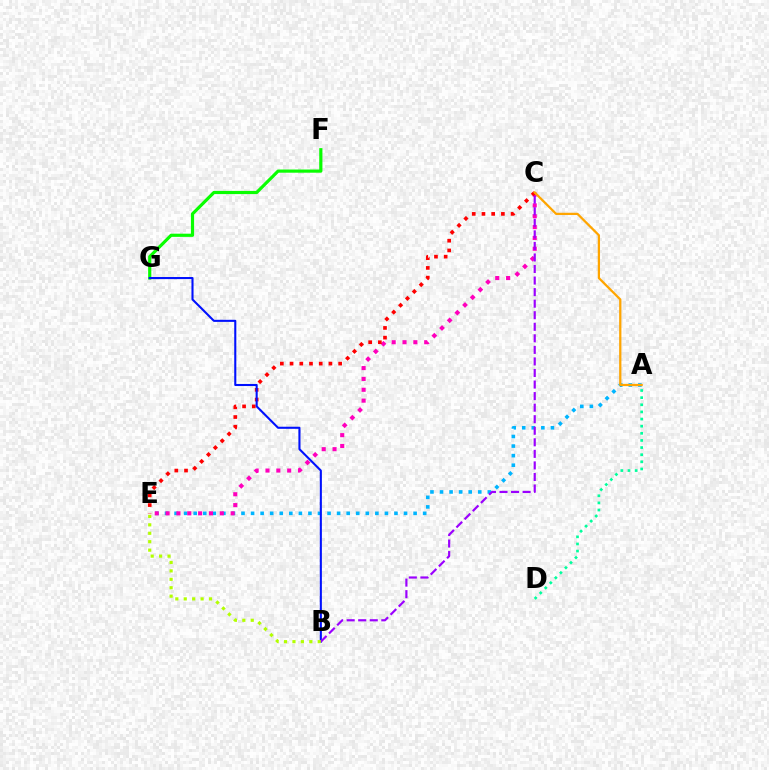{('A', 'E'): [{'color': '#00b5ff', 'line_style': 'dotted', 'thickness': 2.6}], ('A', 'D'): [{'color': '#00ff9d', 'line_style': 'dotted', 'thickness': 1.94}], ('C', 'E'): [{'color': '#ff00bd', 'line_style': 'dotted', 'thickness': 2.95}, {'color': '#ff0000', 'line_style': 'dotted', 'thickness': 2.64}], ('F', 'G'): [{'color': '#08ff00', 'line_style': 'solid', 'thickness': 2.29}], ('B', 'G'): [{'color': '#0010ff', 'line_style': 'solid', 'thickness': 1.5}], ('A', 'C'): [{'color': '#ffa500', 'line_style': 'solid', 'thickness': 1.63}], ('B', 'C'): [{'color': '#9b00ff', 'line_style': 'dashed', 'thickness': 1.57}], ('B', 'E'): [{'color': '#b3ff00', 'line_style': 'dotted', 'thickness': 2.29}]}